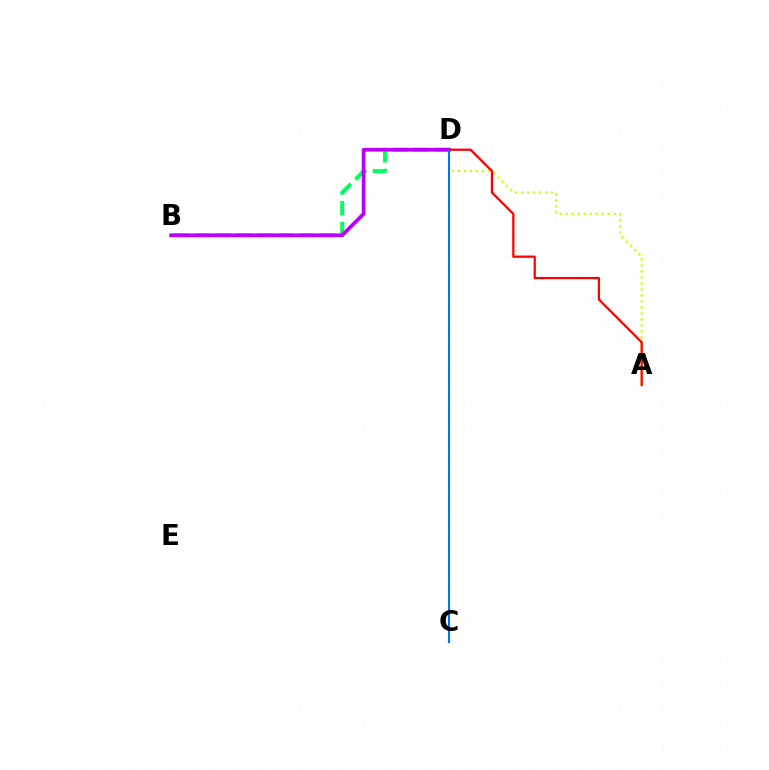{('A', 'D'): [{'color': '#d1ff00', 'line_style': 'dotted', 'thickness': 1.63}, {'color': '#ff0000', 'line_style': 'solid', 'thickness': 1.63}], ('B', 'D'): [{'color': '#00ff5c', 'line_style': 'dashed', 'thickness': 2.83}, {'color': '#b900ff', 'line_style': 'solid', 'thickness': 2.68}], ('C', 'D'): [{'color': '#0074ff', 'line_style': 'solid', 'thickness': 1.52}]}